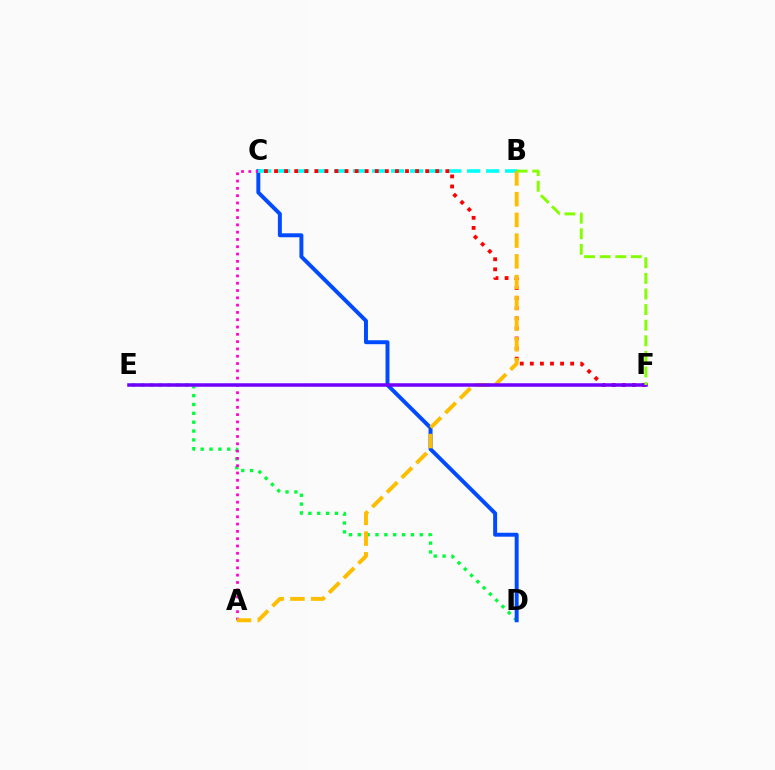{('D', 'E'): [{'color': '#00ff39', 'line_style': 'dotted', 'thickness': 2.4}], ('C', 'D'): [{'color': '#004bff', 'line_style': 'solid', 'thickness': 2.84}], ('A', 'C'): [{'color': '#ff00cf', 'line_style': 'dotted', 'thickness': 1.98}], ('B', 'C'): [{'color': '#00fff6', 'line_style': 'dashed', 'thickness': 2.58}], ('C', 'F'): [{'color': '#ff0000', 'line_style': 'dotted', 'thickness': 2.74}], ('A', 'B'): [{'color': '#ffbd00', 'line_style': 'dashed', 'thickness': 2.82}], ('E', 'F'): [{'color': '#7200ff', 'line_style': 'solid', 'thickness': 2.53}], ('B', 'F'): [{'color': '#84ff00', 'line_style': 'dashed', 'thickness': 2.12}]}